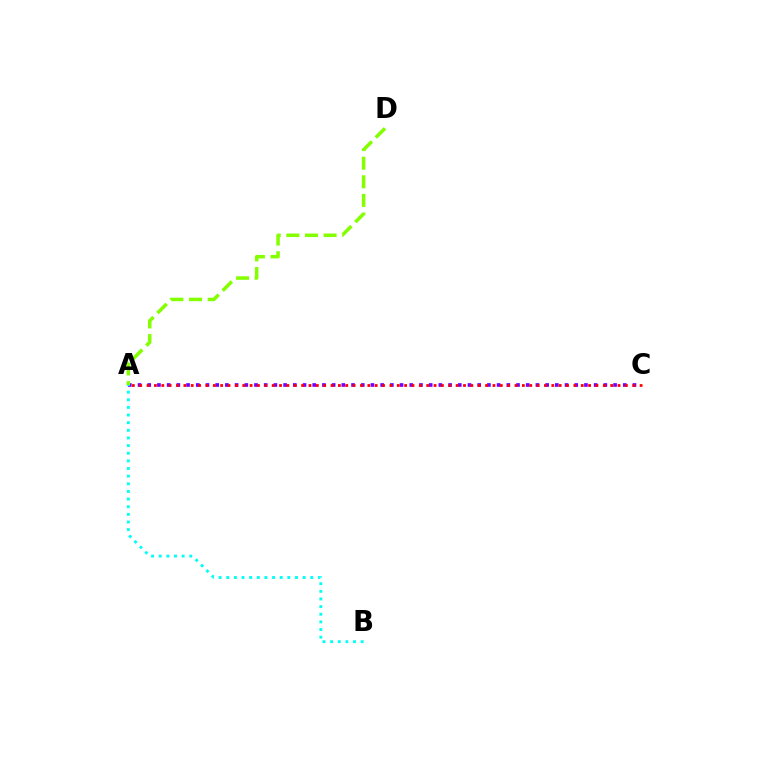{('A', 'C'): [{'color': '#7200ff', 'line_style': 'dotted', 'thickness': 2.64}, {'color': '#ff0000', 'line_style': 'dotted', 'thickness': 2.0}], ('A', 'B'): [{'color': '#00fff6', 'line_style': 'dotted', 'thickness': 2.08}], ('A', 'D'): [{'color': '#84ff00', 'line_style': 'dashed', 'thickness': 2.53}]}